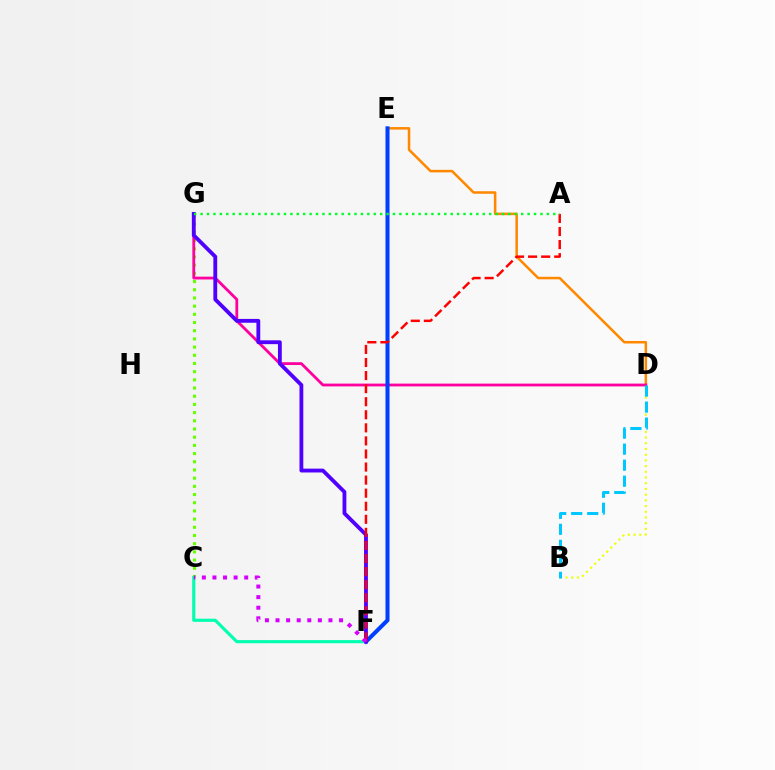{('D', 'E'): [{'color': '#ff8800', 'line_style': 'solid', 'thickness': 1.82}], ('B', 'D'): [{'color': '#eeff00', 'line_style': 'dotted', 'thickness': 1.55}, {'color': '#00c7ff', 'line_style': 'dashed', 'thickness': 2.18}], ('C', 'G'): [{'color': '#66ff00', 'line_style': 'dotted', 'thickness': 2.23}], ('D', 'G'): [{'color': '#ff00a0', 'line_style': 'solid', 'thickness': 2.02}], ('E', 'F'): [{'color': '#003fff', 'line_style': 'solid', 'thickness': 2.91}], ('C', 'F'): [{'color': '#00ffaf', 'line_style': 'solid', 'thickness': 2.26}, {'color': '#d600ff', 'line_style': 'dotted', 'thickness': 2.88}], ('F', 'G'): [{'color': '#4f00ff', 'line_style': 'solid', 'thickness': 2.76}], ('A', 'F'): [{'color': '#ff0000', 'line_style': 'dashed', 'thickness': 1.78}], ('A', 'G'): [{'color': '#00ff27', 'line_style': 'dotted', 'thickness': 1.74}]}